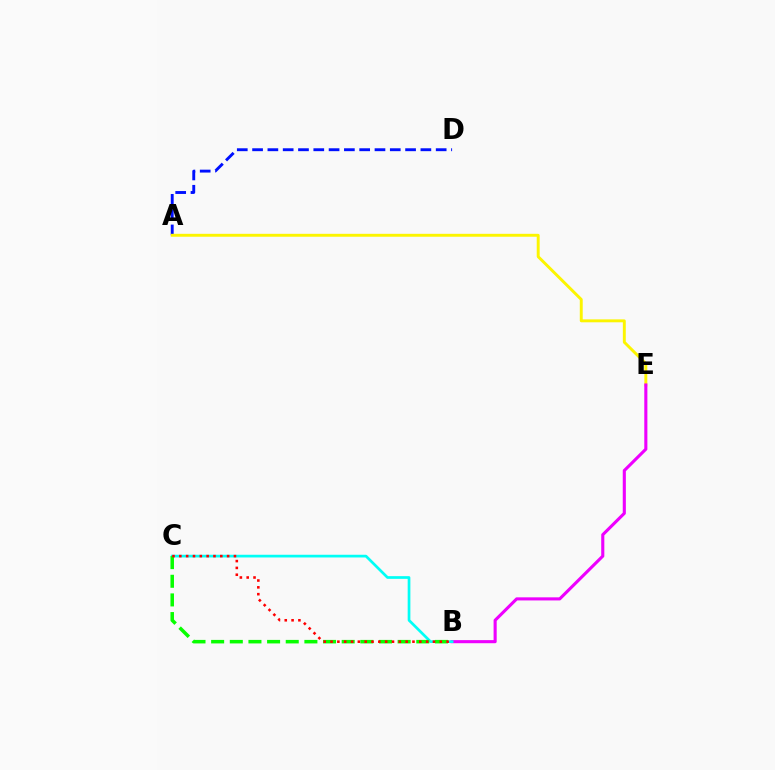{('A', 'D'): [{'color': '#0010ff', 'line_style': 'dashed', 'thickness': 2.08}], ('A', 'E'): [{'color': '#fcf500', 'line_style': 'solid', 'thickness': 2.1}], ('B', 'E'): [{'color': '#ee00ff', 'line_style': 'solid', 'thickness': 2.23}], ('B', 'C'): [{'color': '#00fff6', 'line_style': 'solid', 'thickness': 1.95}, {'color': '#08ff00', 'line_style': 'dashed', 'thickness': 2.53}, {'color': '#ff0000', 'line_style': 'dotted', 'thickness': 1.85}]}